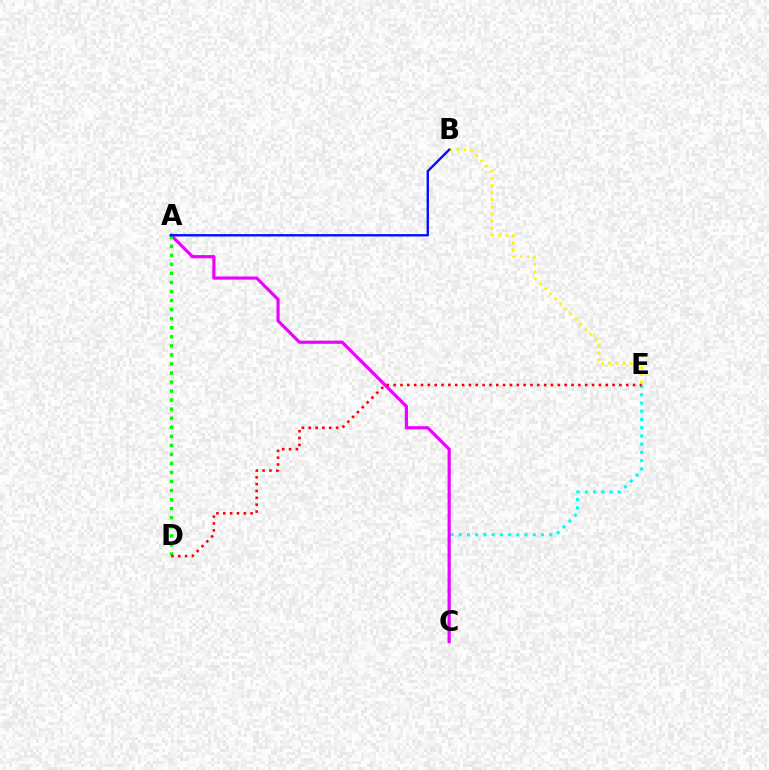{('C', 'E'): [{'color': '#00fff6', 'line_style': 'dotted', 'thickness': 2.24}], ('A', 'C'): [{'color': '#ee00ff', 'line_style': 'solid', 'thickness': 2.28}], ('A', 'D'): [{'color': '#08ff00', 'line_style': 'dotted', 'thickness': 2.46}], ('D', 'E'): [{'color': '#ff0000', 'line_style': 'dotted', 'thickness': 1.86}], ('B', 'E'): [{'color': '#fcf500', 'line_style': 'dotted', 'thickness': 1.95}], ('A', 'B'): [{'color': '#0010ff', 'line_style': 'solid', 'thickness': 1.71}]}